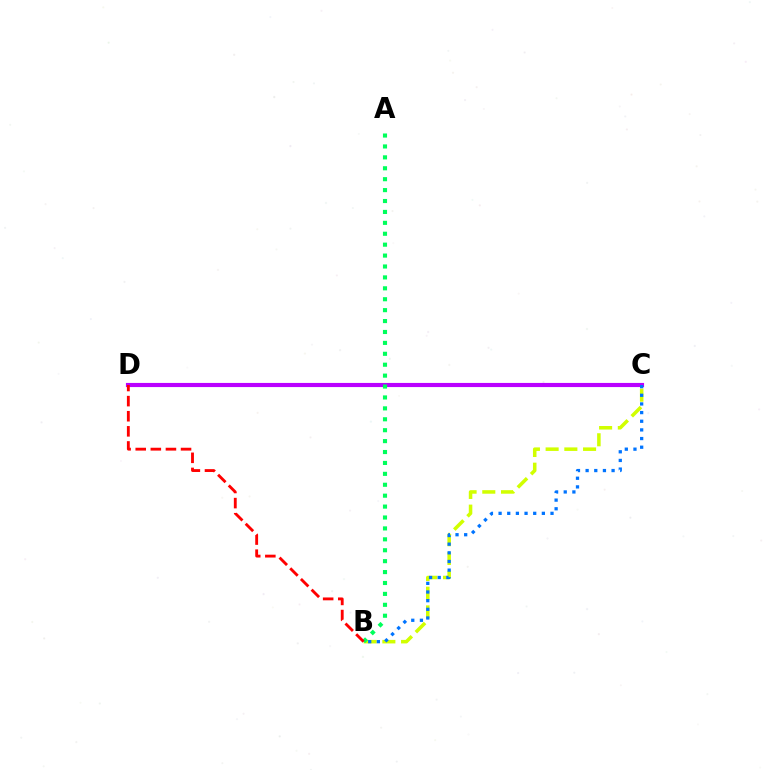{('C', 'D'): [{'color': '#b900ff', 'line_style': 'solid', 'thickness': 2.98}], ('B', 'C'): [{'color': '#d1ff00', 'line_style': 'dashed', 'thickness': 2.54}, {'color': '#0074ff', 'line_style': 'dotted', 'thickness': 2.35}], ('A', 'B'): [{'color': '#00ff5c', 'line_style': 'dotted', 'thickness': 2.97}], ('B', 'D'): [{'color': '#ff0000', 'line_style': 'dashed', 'thickness': 2.05}]}